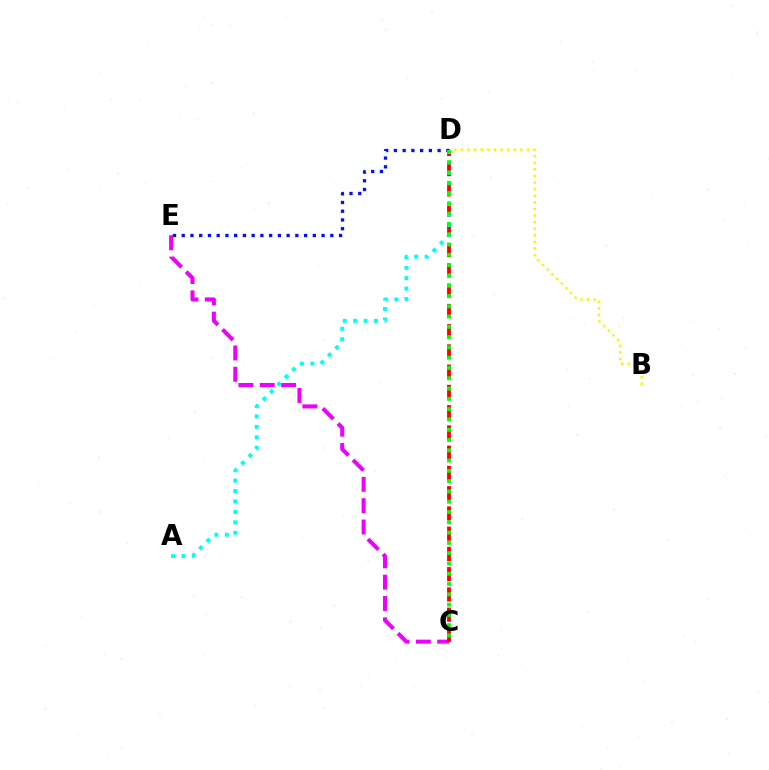{('B', 'D'): [{'color': '#fcf500', 'line_style': 'dotted', 'thickness': 1.79}], ('C', 'E'): [{'color': '#ee00ff', 'line_style': 'dashed', 'thickness': 2.9}], ('C', 'D'): [{'color': '#ff0000', 'line_style': 'dashed', 'thickness': 2.75}, {'color': '#08ff00', 'line_style': 'dotted', 'thickness': 2.8}], ('A', 'D'): [{'color': '#00fff6', 'line_style': 'dotted', 'thickness': 2.83}], ('D', 'E'): [{'color': '#0010ff', 'line_style': 'dotted', 'thickness': 2.37}]}